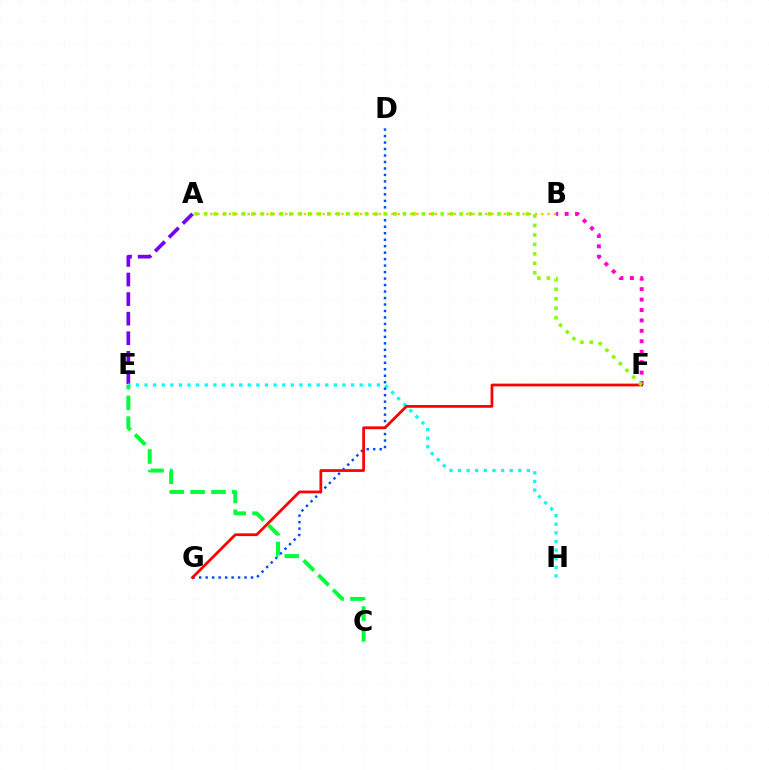{('A', 'E'): [{'color': '#7200ff', 'line_style': 'dashed', 'thickness': 2.66}], ('E', 'H'): [{'color': '#00fff6', 'line_style': 'dotted', 'thickness': 2.34}], ('D', 'G'): [{'color': '#004bff', 'line_style': 'dotted', 'thickness': 1.76}], ('B', 'F'): [{'color': '#ff00cf', 'line_style': 'dotted', 'thickness': 2.83}], ('A', 'B'): [{'color': '#ffbd00', 'line_style': 'dotted', 'thickness': 1.7}], ('F', 'G'): [{'color': '#ff0000', 'line_style': 'solid', 'thickness': 1.98}], ('A', 'F'): [{'color': '#84ff00', 'line_style': 'dotted', 'thickness': 2.57}], ('C', 'E'): [{'color': '#00ff39', 'line_style': 'dashed', 'thickness': 2.83}]}